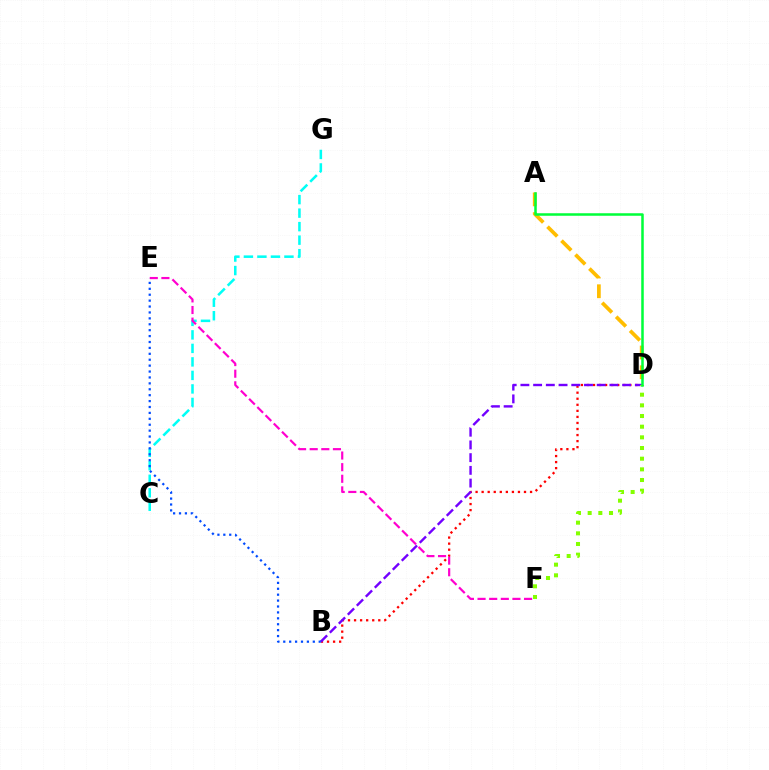{('A', 'D'): [{'color': '#ffbd00', 'line_style': 'dashed', 'thickness': 2.68}, {'color': '#00ff39', 'line_style': 'solid', 'thickness': 1.81}], ('B', 'D'): [{'color': '#ff0000', 'line_style': 'dotted', 'thickness': 1.64}, {'color': '#7200ff', 'line_style': 'dashed', 'thickness': 1.73}], ('C', 'G'): [{'color': '#00fff6', 'line_style': 'dashed', 'thickness': 1.84}], ('D', 'F'): [{'color': '#84ff00', 'line_style': 'dotted', 'thickness': 2.9}], ('E', 'F'): [{'color': '#ff00cf', 'line_style': 'dashed', 'thickness': 1.58}], ('B', 'E'): [{'color': '#004bff', 'line_style': 'dotted', 'thickness': 1.61}]}